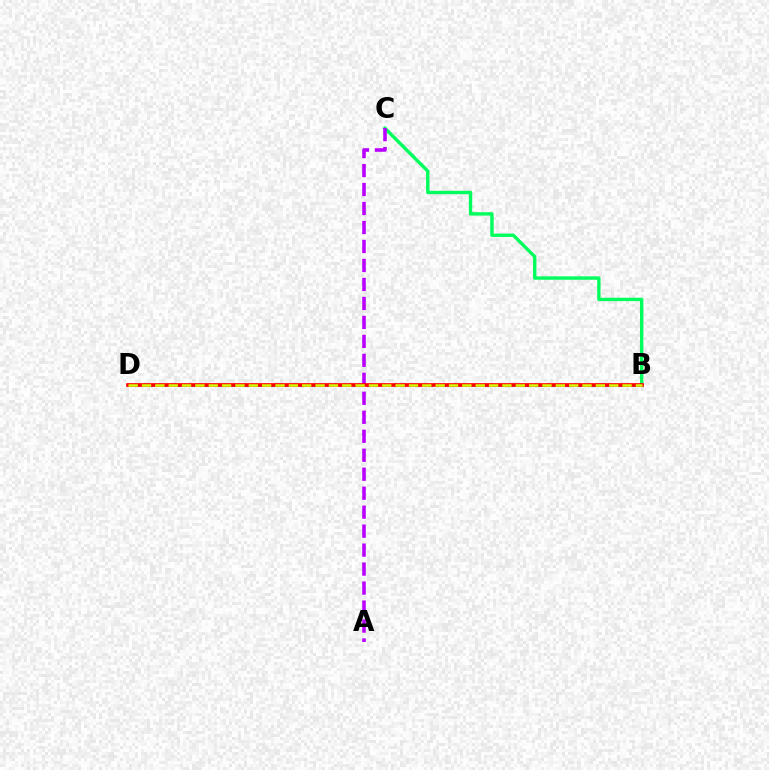{('B', 'D'): [{'color': '#0074ff', 'line_style': 'dashed', 'thickness': 1.9}, {'color': '#ff0000', 'line_style': 'solid', 'thickness': 2.66}, {'color': '#d1ff00', 'line_style': 'dashed', 'thickness': 1.81}], ('B', 'C'): [{'color': '#00ff5c', 'line_style': 'solid', 'thickness': 2.43}], ('A', 'C'): [{'color': '#b900ff', 'line_style': 'dashed', 'thickness': 2.58}]}